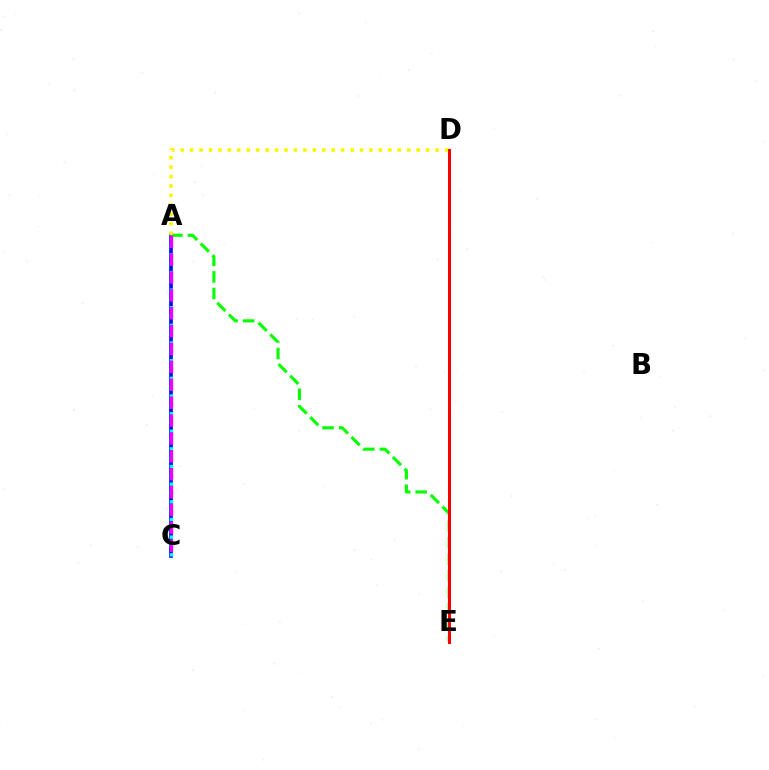{('A', 'C'): [{'color': '#0010ff', 'line_style': 'solid', 'thickness': 2.67}, {'color': '#00fff6', 'line_style': 'dotted', 'thickness': 2.4}, {'color': '#ee00ff', 'line_style': 'dashed', 'thickness': 2.43}], ('A', 'E'): [{'color': '#08ff00', 'line_style': 'dashed', 'thickness': 2.25}], ('A', 'D'): [{'color': '#fcf500', 'line_style': 'dotted', 'thickness': 2.56}], ('D', 'E'): [{'color': '#ff0000', 'line_style': 'solid', 'thickness': 2.19}]}